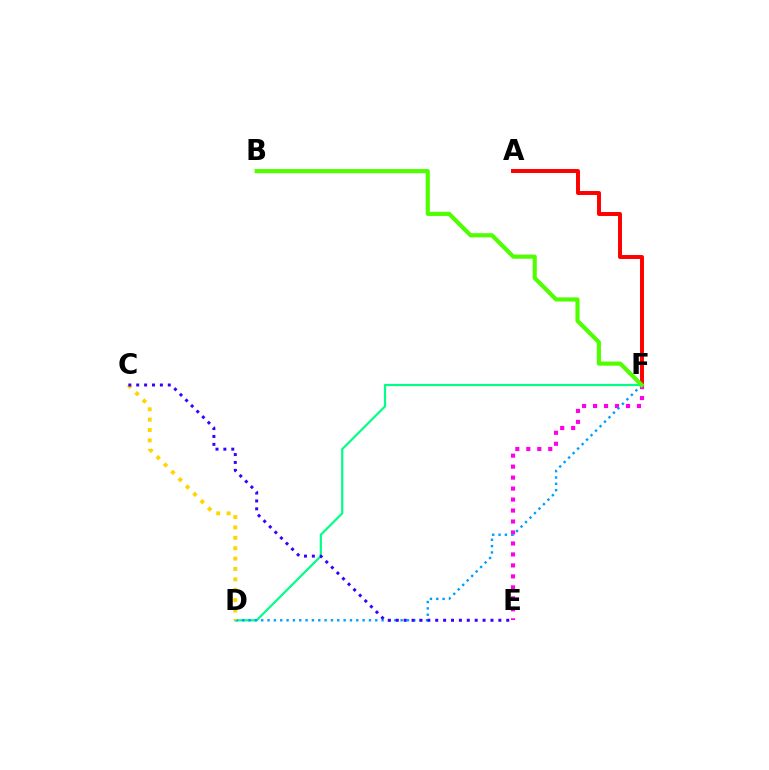{('D', 'F'): [{'color': '#00ff86', 'line_style': 'solid', 'thickness': 1.57}, {'color': '#009eff', 'line_style': 'dotted', 'thickness': 1.72}], ('A', 'F'): [{'color': '#ff0000', 'line_style': 'solid', 'thickness': 2.85}], ('E', 'F'): [{'color': '#ff00ed', 'line_style': 'dotted', 'thickness': 2.98}], ('B', 'F'): [{'color': '#4fff00', 'line_style': 'solid', 'thickness': 2.97}], ('C', 'D'): [{'color': '#ffd500', 'line_style': 'dotted', 'thickness': 2.82}], ('C', 'E'): [{'color': '#3700ff', 'line_style': 'dotted', 'thickness': 2.14}]}